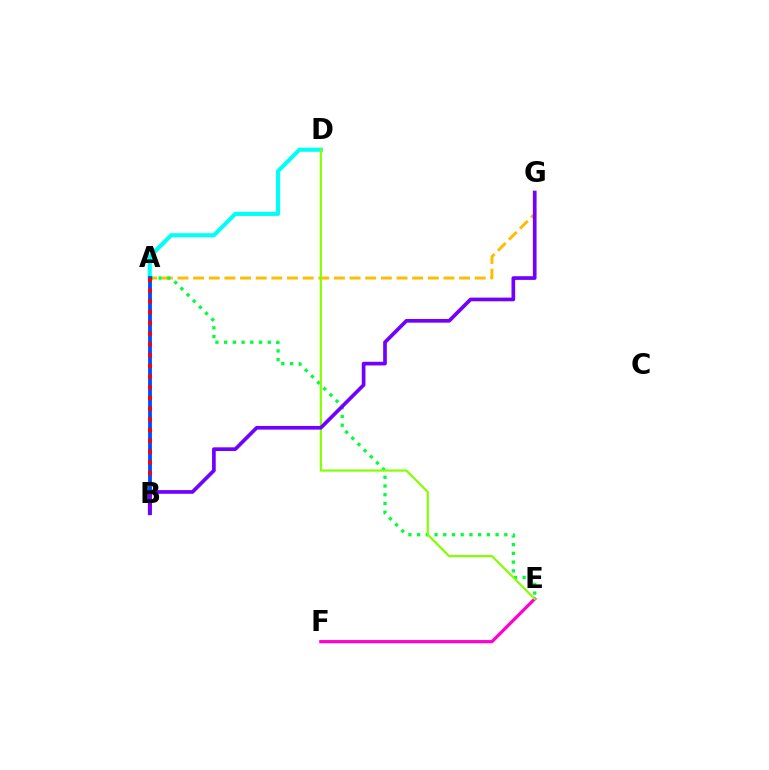{('A', 'G'): [{'color': '#ffbd00', 'line_style': 'dashed', 'thickness': 2.13}], ('A', 'E'): [{'color': '#00ff39', 'line_style': 'dotted', 'thickness': 2.37}], ('E', 'F'): [{'color': '#ff00cf', 'line_style': 'solid', 'thickness': 2.32}], ('A', 'D'): [{'color': '#00fff6', 'line_style': 'solid', 'thickness': 2.96}], ('A', 'B'): [{'color': '#004bff', 'line_style': 'solid', 'thickness': 2.75}, {'color': '#ff0000', 'line_style': 'dotted', 'thickness': 2.91}], ('D', 'E'): [{'color': '#84ff00', 'line_style': 'solid', 'thickness': 1.57}], ('B', 'G'): [{'color': '#7200ff', 'line_style': 'solid', 'thickness': 2.65}]}